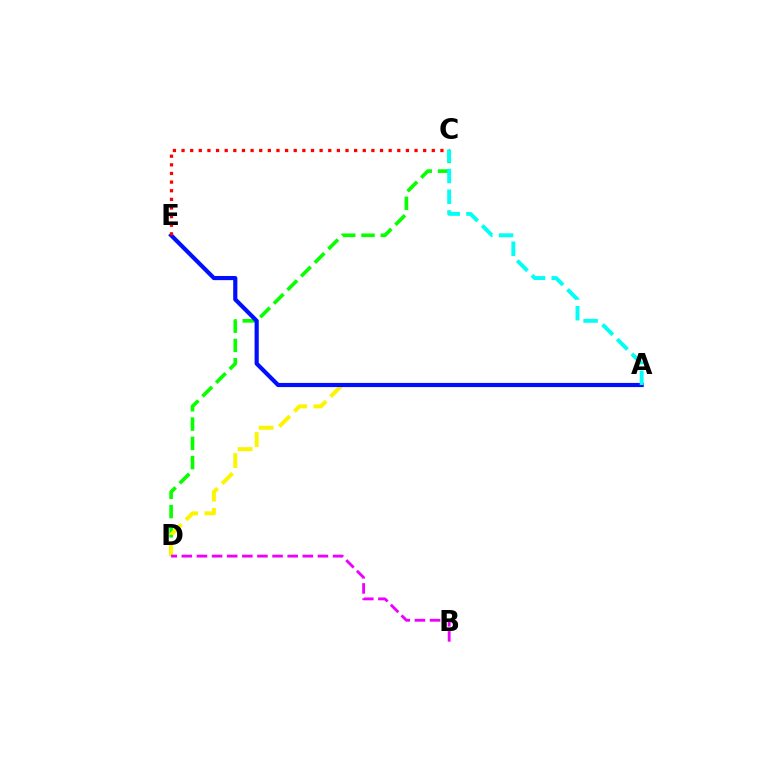{('C', 'D'): [{'color': '#08ff00', 'line_style': 'dashed', 'thickness': 2.62}], ('A', 'D'): [{'color': '#fcf500', 'line_style': 'dashed', 'thickness': 2.88}], ('A', 'E'): [{'color': '#0010ff', 'line_style': 'solid', 'thickness': 2.99}], ('B', 'D'): [{'color': '#ee00ff', 'line_style': 'dashed', 'thickness': 2.05}], ('C', 'E'): [{'color': '#ff0000', 'line_style': 'dotted', 'thickness': 2.34}], ('A', 'C'): [{'color': '#00fff6', 'line_style': 'dashed', 'thickness': 2.82}]}